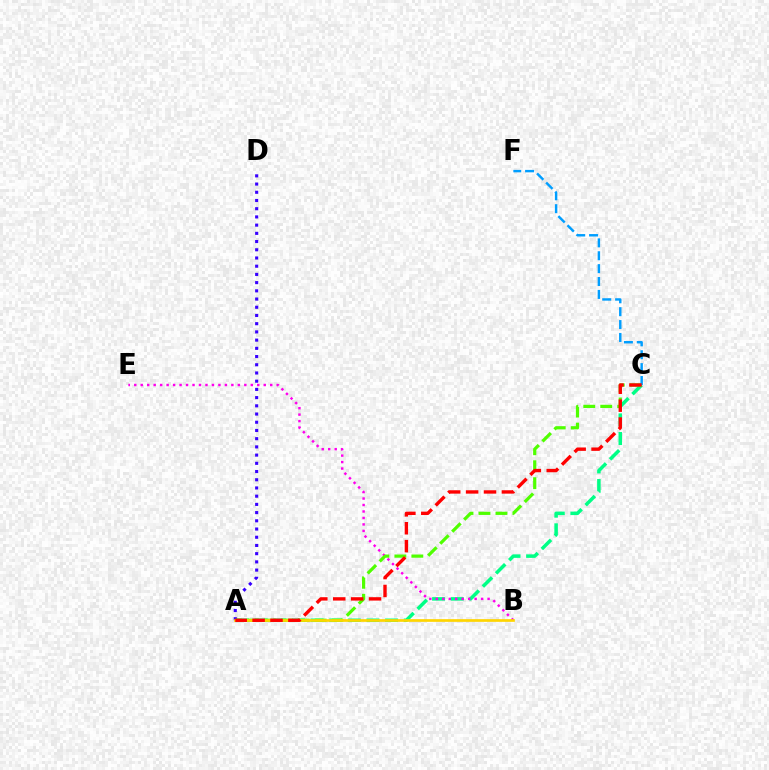{('A', 'C'): [{'color': '#00ff86', 'line_style': 'dashed', 'thickness': 2.53}, {'color': '#4fff00', 'line_style': 'dashed', 'thickness': 2.31}, {'color': '#ff0000', 'line_style': 'dashed', 'thickness': 2.43}], ('A', 'D'): [{'color': '#3700ff', 'line_style': 'dotted', 'thickness': 2.23}], ('B', 'E'): [{'color': '#ff00ed', 'line_style': 'dotted', 'thickness': 1.76}], ('C', 'F'): [{'color': '#009eff', 'line_style': 'dashed', 'thickness': 1.75}], ('A', 'B'): [{'color': '#ffd500', 'line_style': 'solid', 'thickness': 1.93}]}